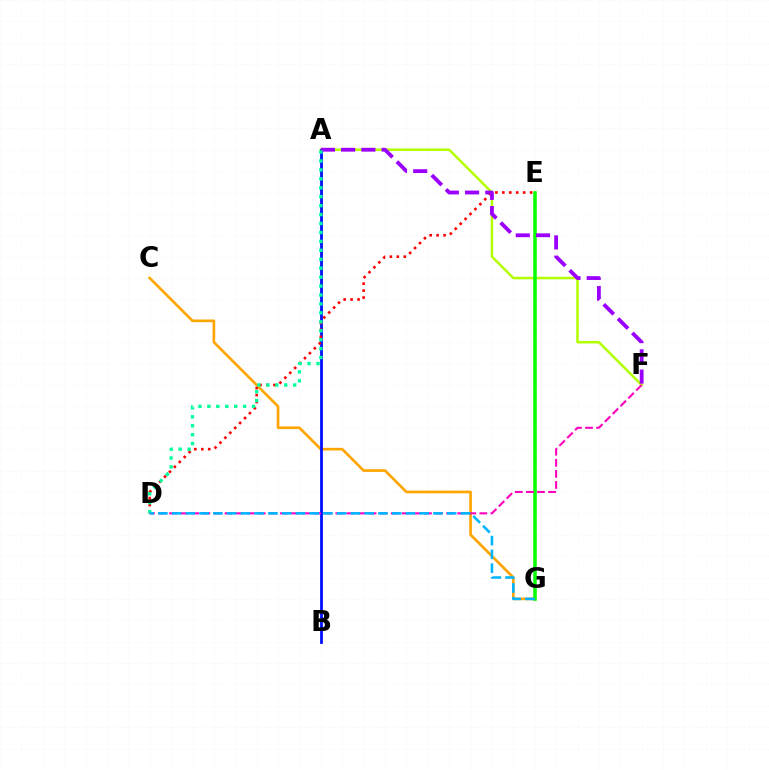{('C', 'G'): [{'color': '#ffa500', 'line_style': 'solid', 'thickness': 1.92}], ('A', 'F'): [{'color': '#b3ff00', 'line_style': 'solid', 'thickness': 1.82}, {'color': '#9b00ff', 'line_style': 'dashed', 'thickness': 2.75}], ('E', 'G'): [{'color': '#08ff00', 'line_style': 'solid', 'thickness': 2.56}], ('A', 'B'): [{'color': '#0010ff', 'line_style': 'solid', 'thickness': 2.01}], ('D', 'E'): [{'color': '#ff0000', 'line_style': 'dotted', 'thickness': 1.89}], ('D', 'F'): [{'color': '#ff00bd', 'line_style': 'dashed', 'thickness': 1.51}], ('A', 'D'): [{'color': '#00ff9d', 'line_style': 'dotted', 'thickness': 2.43}], ('D', 'G'): [{'color': '#00b5ff', 'line_style': 'dashed', 'thickness': 1.87}]}